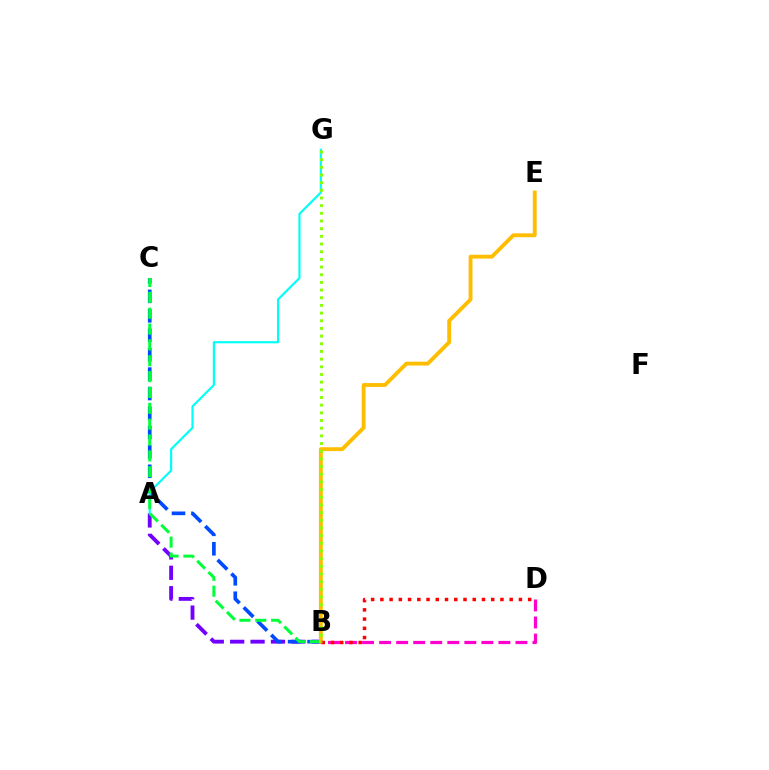{('B', 'D'): [{'color': '#ff00cf', 'line_style': 'dashed', 'thickness': 2.31}, {'color': '#ff0000', 'line_style': 'dotted', 'thickness': 2.51}], ('A', 'B'): [{'color': '#7200ff', 'line_style': 'dashed', 'thickness': 2.77}], ('B', 'C'): [{'color': '#004bff', 'line_style': 'dashed', 'thickness': 2.64}, {'color': '#00ff39', 'line_style': 'dashed', 'thickness': 2.15}], ('A', 'G'): [{'color': '#00fff6', 'line_style': 'solid', 'thickness': 1.57}], ('B', 'E'): [{'color': '#ffbd00', 'line_style': 'solid', 'thickness': 2.78}], ('B', 'G'): [{'color': '#84ff00', 'line_style': 'dotted', 'thickness': 2.08}]}